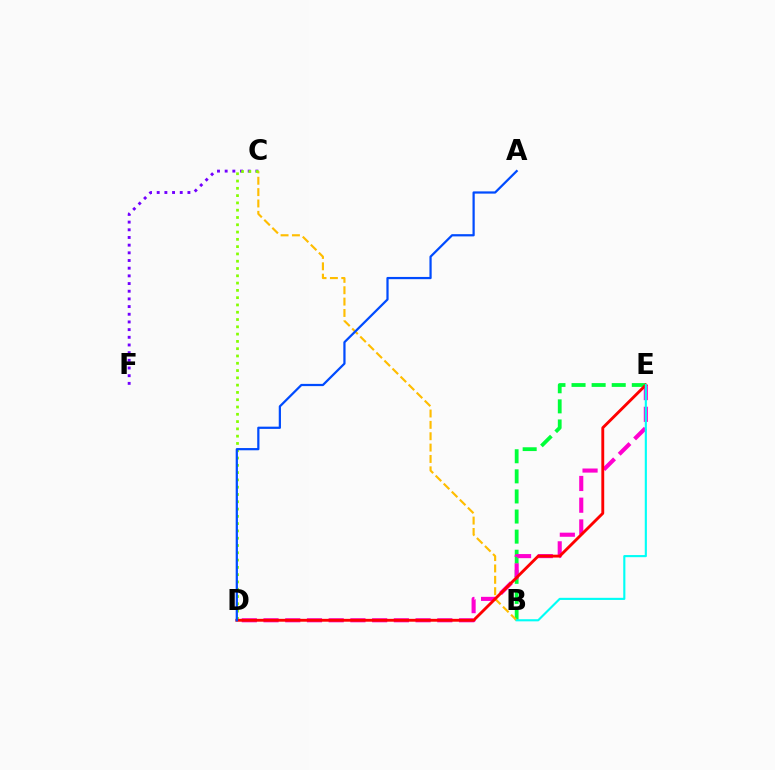{('B', 'E'): [{'color': '#00ff39', 'line_style': 'dashed', 'thickness': 2.73}, {'color': '#00fff6', 'line_style': 'solid', 'thickness': 1.53}], ('D', 'E'): [{'color': '#ff00cf', 'line_style': 'dashed', 'thickness': 2.95}, {'color': '#ff0000', 'line_style': 'solid', 'thickness': 2.07}], ('C', 'F'): [{'color': '#7200ff', 'line_style': 'dotted', 'thickness': 2.09}], ('B', 'C'): [{'color': '#ffbd00', 'line_style': 'dashed', 'thickness': 1.54}], ('C', 'D'): [{'color': '#84ff00', 'line_style': 'dotted', 'thickness': 1.98}], ('A', 'D'): [{'color': '#004bff', 'line_style': 'solid', 'thickness': 1.61}]}